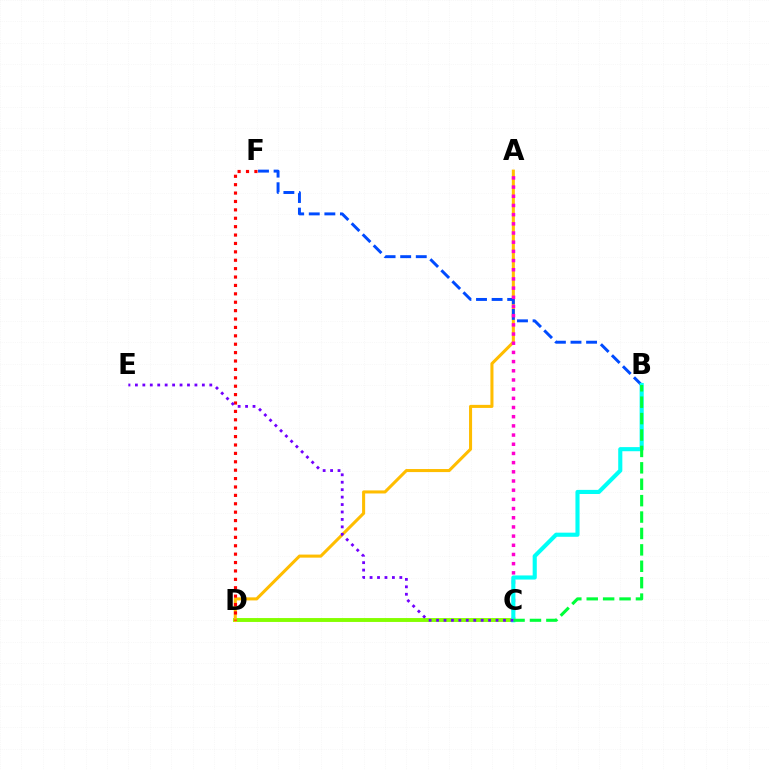{('C', 'D'): [{'color': '#84ff00', 'line_style': 'solid', 'thickness': 2.81}], ('A', 'D'): [{'color': '#ffbd00', 'line_style': 'solid', 'thickness': 2.2}], ('B', 'F'): [{'color': '#004bff', 'line_style': 'dashed', 'thickness': 2.12}], ('A', 'C'): [{'color': '#ff00cf', 'line_style': 'dotted', 'thickness': 2.5}], ('D', 'F'): [{'color': '#ff0000', 'line_style': 'dotted', 'thickness': 2.28}], ('B', 'C'): [{'color': '#00fff6', 'line_style': 'solid', 'thickness': 2.97}, {'color': '#00ff39', 'line_style': 'dashed', 'thickness': 2.23}], ('C', 'E'): [{'color': '#7200ff', 'line_style': 'dotted', 'thickness': 2.02}]}